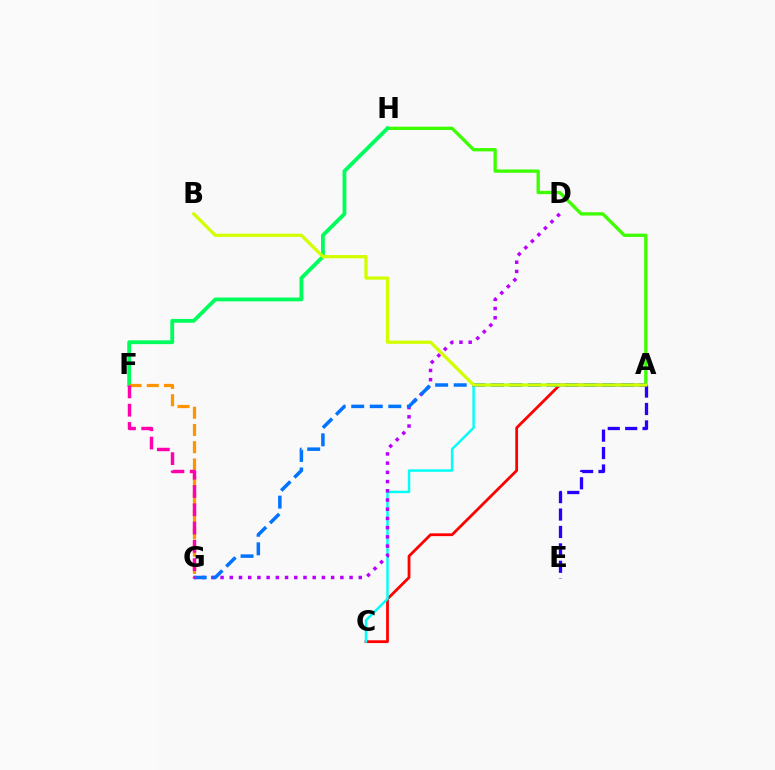{('A', 'H'): [{'color': '#3dff00', 'line_style': 'solid', 'thickness': 2.39}], ('F', 'H'): [{'color': '#00ff5c', 'line_style': 'solid', 'thickness': 2.75}], ('A', 'C'): [{'color': '#ff0000', 'line_style': 'solid', 'thickness': 2.01}, {'color': '#00fff6', 'line_style': 'solid', 'thickness': 1.76}], ('D', 'G'): [{'color': '#b900ff', 'line_style': 'dotted', 'thickness': 2.5}], ('A', 'G'): [{'color': '#0074ff', 'line_style': 'dashed', 'thickness': 2.52}], ('A', 'E'): [{'color': '#2500ff', 'line_style': 'dashed', 'thickness': 2.37}], ('A', 'B'): [{'color': '#d1ff00', 'line_style': 'solid', 'thickness': 2.34}], ('F', 'G'): [{'color': '#ff9400', 'line_style': 'dashed', 'thickness': 2.34}, {'color': '#ff00ac', 'line_style': 'dashed', 'thickness': 2.48}]}